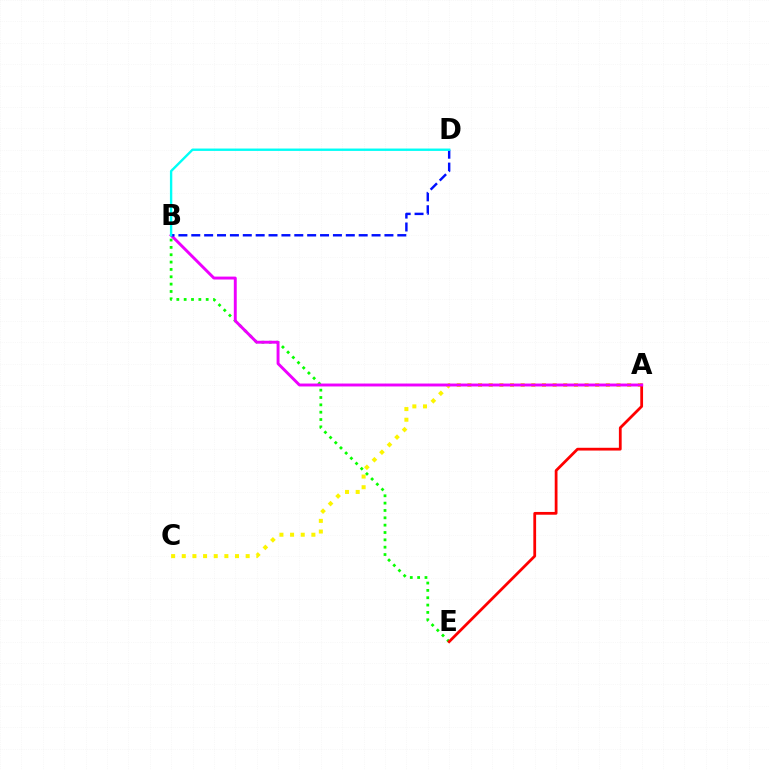{('B', 'E'): [{'color': '#08ff00', 'line_style': 'dotted', 'thickness': 2.0}], ('A', 'C'): [{'color': '#fcf500', 'line_style': 'dotted', 'thickness': 2.89}], ('A', 'E'): [{'color': '#ff0000', 'line_style': 'solid', 'thickness': 2.0}], ('A', 'B'): [{'color': '#ee00ff', 'line_style': 'solid', 'thickness': 2.1}], ('B', 'D'): [{'color': '#0010ff', 'line_style': 'dashed', 'thickness': 1.75}, {'color': '#00fff6', 'line_style': 'solid', 'thickness': 1.71}]}